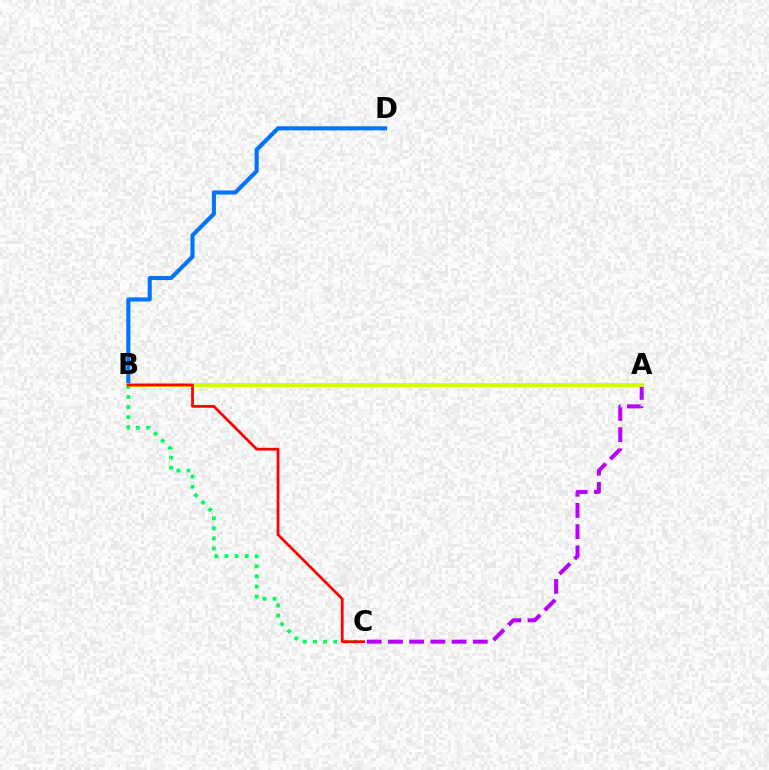{('B', 'D'): [{'color': '#0074ff', 'line_style': 'solid', 'thickness': 2.95}], ('A', 'C'): [{'color': '#b900ff', 'line_style': 'dashed', 'thickness': 2.88}], ('A', 'B'): [{'color': '#d1ff00', 'line_style': 'solid', 'thickness': 2.78}], ('B', 'C'): [{'color': '#00ff5c', 'line_style': 'dotted', 'thickness': 2.74}, {'color': '#ff0000', 'line_style': 'solid', 'thickness': 1.97}]}